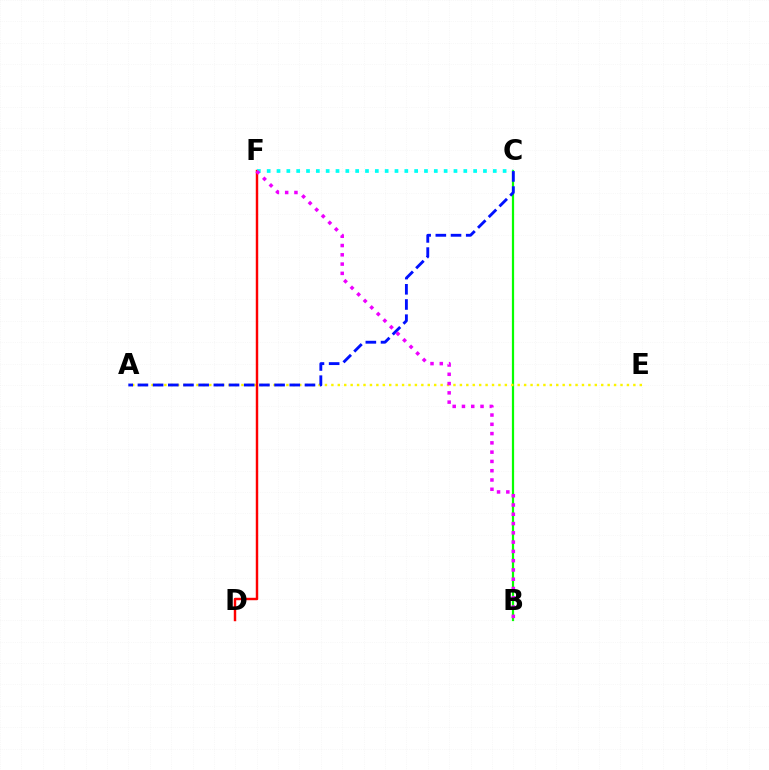{('B', 'C'): [{'color': '#08ff00', 'line_style': 'solid', 'thickness': 1.6}], ('A', 'E'): [{'color': '#fcf500', 'line_style': 'dotted', 'thickness': 1.75}], ('D', 'F'): [{'color': '#ff0000', 'line_style': 'solid', 'thickness': 1.76}], ('C', 'F'): [{'color': '#00fff6', 'line_style': 'dotted', 'thickness': 2.67}], ('A', 'C'): [{'color': '#0010ff', 'line_style': 'dashed', 'thickness': 2.06}], ('B', 'F'): [{'color': '#ee00ff', 'line_style': 'dotted', 'thickness': 2.52}]}